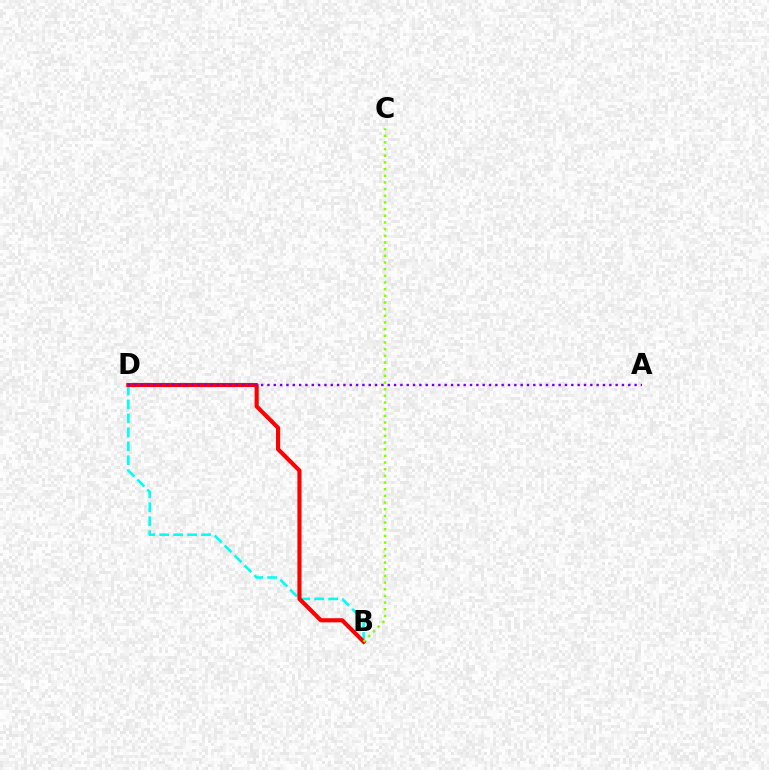{('B', 'D'): [{'color': '#00fff6', 'line_style': 'dashed', 'thickness': 1.9}, {'color': '#ff0000', 'line_style': 'solid', 'thickness': 2.96}], ('B', 'C'): [{'color': '#84ff00', 'line_style': 'dotted', 'thickness': 1.81}], ('A', 'D'): [{'color': '#7200ff', 'line_style': 'dotted', 'thickness': 1.72}]}